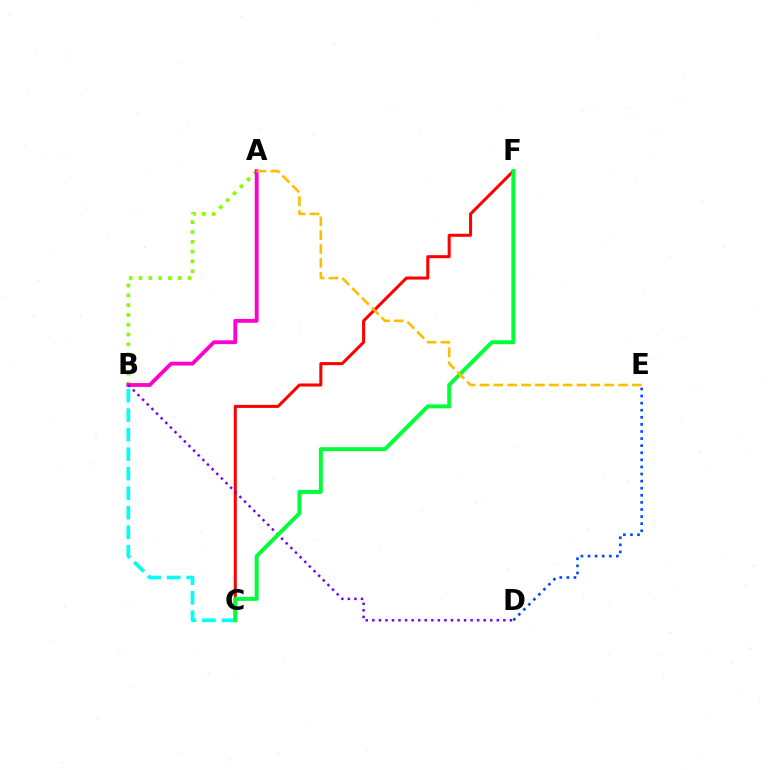{('A', 'B'): [{'color': '#84ff00', 'line_style': 'dotted', 'thickness': 2.67}, {'color': '#ff00cf', 'line_style': 'solid', 'thickness': 2.75}], ('C', 'F'): [{'color': '#ff0000', 'line_style': 'solid', 'thickness': 2.18}, {'color': '#00ff39', 'line_style': 'solid', 'thickness': 2.85}], ('D', 'E'): [{'color': '#004bff', 'line_style': 'dotted', 'thickness': 1.93}], ('B', 'C'): [{'color': '#00fff6', 'line_style': 'dashed', 'thickness': 2.65}], ('B', 'D'): [{'color': '#7200ff', 'line_style': 'dotted', 'thickness': 1.78}], ('A', 'E'): [{'color': '#ffbd00', 'line_style': 'dashed', 'thickness': 1.88}]}